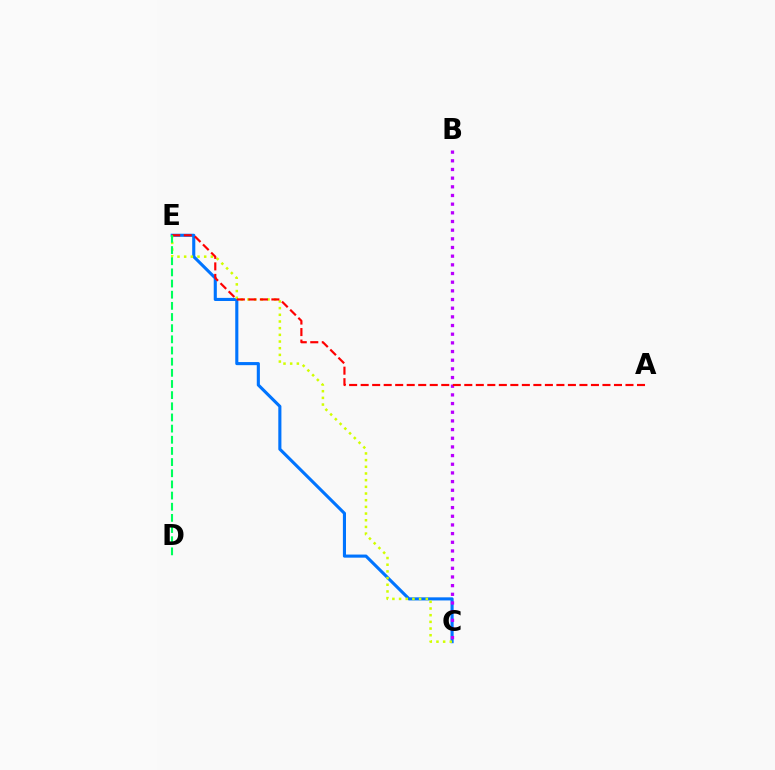{('C', 'E'): [{'color': '#0074ff', 'line_style': 'solid', 'thickness': 2.23}, {'color': '#d1ff00', 'line_style': 'dotted', 'thickness': 1.81}], ('B', 'C'): [{'color': '#b900ff', 'line_style': 'dotted', 'thickness': 2.36}], ('A', 'E'): [{'color': '#ff0000', 'line_style': 'dashed', 'thickness': 1.56}], ('D', 'E'): [{'color': '#00ff5c', 'line_style': 'dashed', 'thickness': 1.52}]}